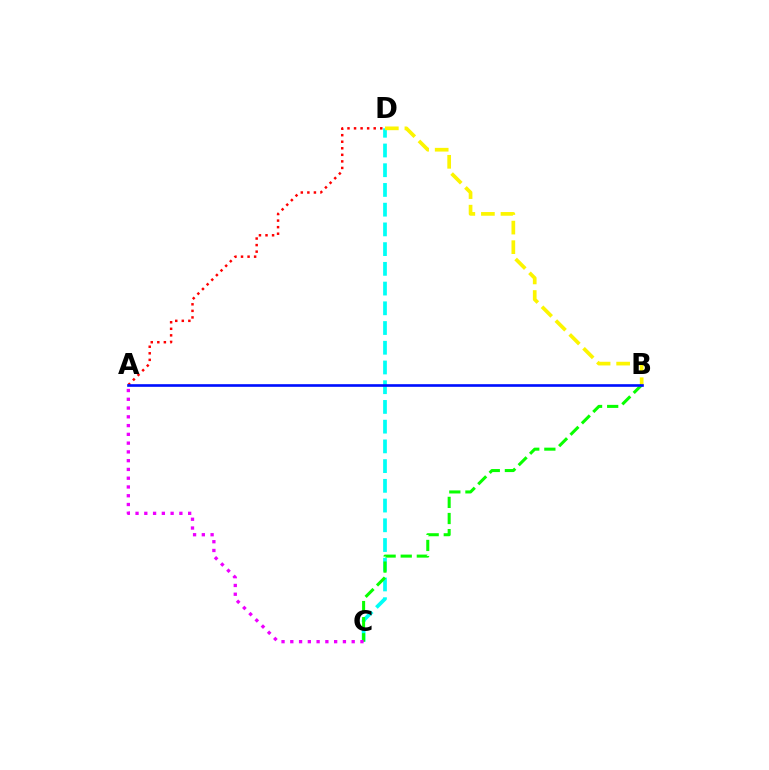{('C', 'D'): [{'color': '#00fff6', 'line_style': 'dashed', 'thickness': 2.68}], ('B', 'D'): [{'color': '#fcf500', 'line_style': 'dashed', 'thickness': 2.66}], ('B', 'C'): [{'color': '#08ff00', 'line_style': 'dashed', 'thickness': 2.19}], ('A', 'D'): [{'color': '#ff0000', 'line_style': 'dotted', 'thickness': 1.78}], ('A', 'B'): [{'color': '#0010ff', 'line_style': 'solid', 'thickness': 1.91}], ('A', 'C'): [{'color': '#ee00ff', 'line_style': 'dotted', 'thickness': 2.38}]}